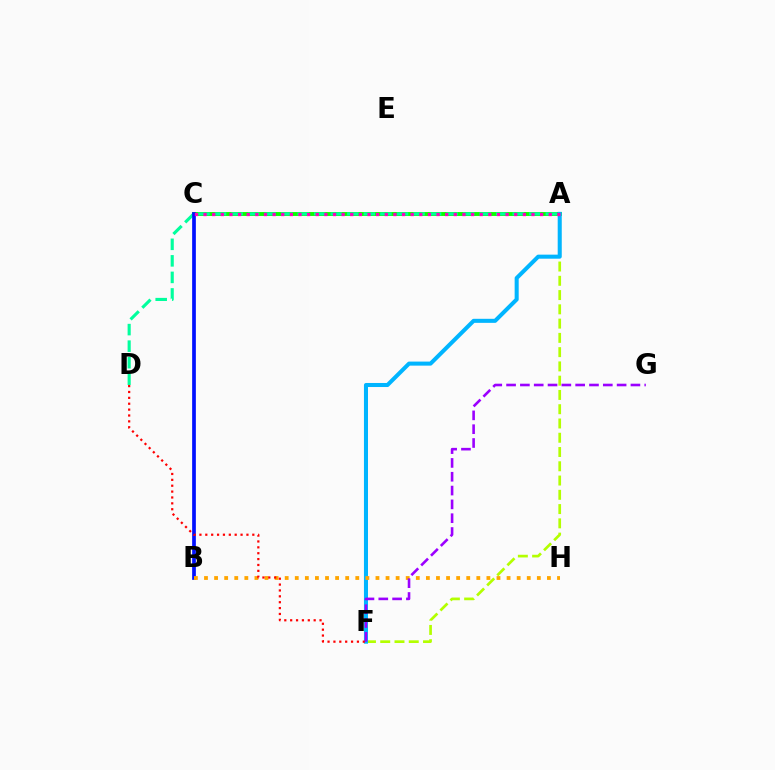{('A', 'C'): [{'color': '#08ff00', 'line_style': 'solid', 'thickness': 2.81}, {'color': '#ff00bd', 'line_style': 'dotted', 'thickness': 2.34}], ('A', 'F'): [{'color': '#b3ff00', 'line_style': 'dashed', 'thickness': 1.94}, {'color': '#00b5ff', 'line_style': 'solid', 'thickness': 2.91}], ('A', 'D'): [{'color': '#00ff9d', 'line_style': 'dashed', 'thickness': 2.25}], ('B', 'C'): [{'color': '#0010ff', 'line_style': 'solid', 'thickness': 2.67}], ('B', 'H'): [{'color': '#ffa500', 'line_style': 'dotted', 'thickness': 2.74}], ('D', 'F'): [{'color': '#ff0000', 'line_style': 'dotted', 'thickness': 1.6}], ('F', 'G'): [{'color': '#9b00ff', 'line_style': 'dashed', 'thickness': 1.88}]}